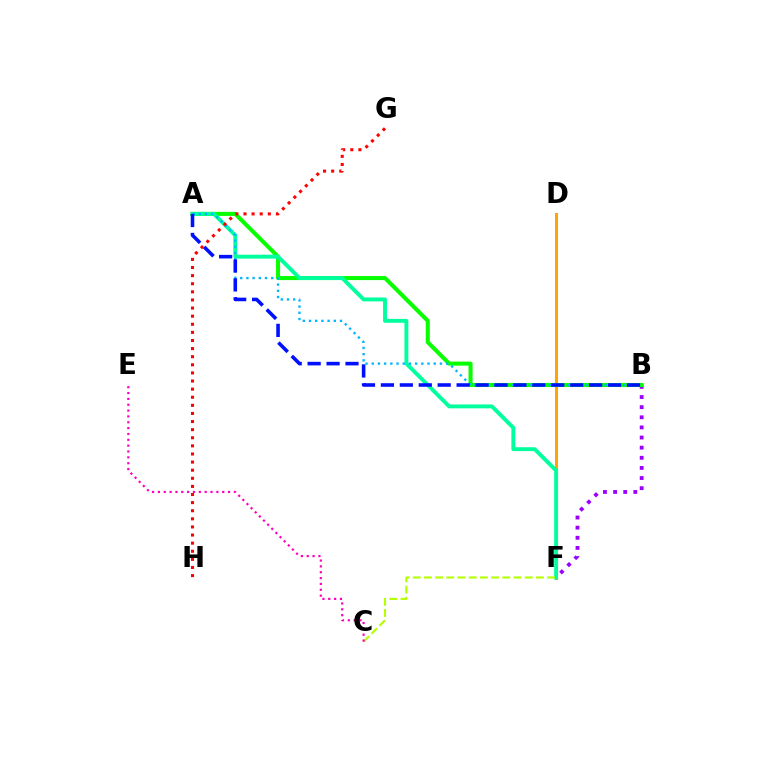{('D', 'F'): [{'color': '#ffa500', 'line_style': 'solid', 'thickness': 2.18}], ('B', 'F'): [{'color': '#9b00ff', 'line_style': 'dotted', 'thickness': 2.75}], ('A', 'B'): [{'color': '#08ff00', 'line_style': 'solid', 'thickness': 2.92}, {'color': '#00b5ff', 'line_style': 'dotted', 'thickness': 1.68}, {'color': '#0010ff', 'line_style': 'dashed', 'thickness': 2.57}], ('A', 'F'): [{'color': '#00ff9d', 'line_style': 'solid', 'thickness': 2.8}], ('C', 'F'): [{'color': '#b3ff00', 'line_style': 'dashed', 'thickness': 1.52}], ('C', 'E'): [{'color': '#ff00bd', 'line_style': 'dotted', 'thickness': 1.59}], ('G', 'H'): [{'color': '#ff0000', 'line_style': 'dotted', 'thickness': 2.2}]}